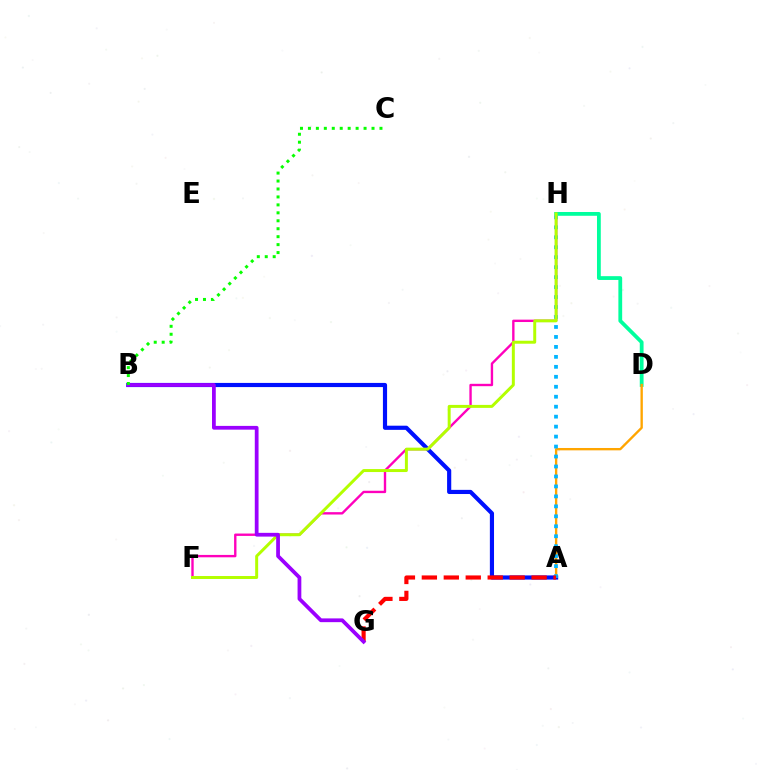{('F', 'H'): [{'color': '#ff00bd', 'line_style': 'solid', 'thickness': 1.71}, {'color': '#b3ff00', 'line_style': 'solid', 'thickness': 2.14}], ('D', 'H'): [{'color': '#00ff9d', 'line_style': 'solid', 'thickness': 2.73}], ('A', 'D'): [{'color': '#ffa500', 'line_style': 'solid', 'thickness': 1.7}], ('A', 'B'): [{'color': '#0010ff', 'line_style': 'solid', 'thickness': 2.99}], ('A', 'H'): [{'color': '#00b5ff', 'line_style': 'dotted', 'thickness': 2.71}], ('A', 'G'): [{'color': '#ff0000', 'line_style': 'dashed', 'thickness': 2.98}], ('B', 'G'): [{'color': '#9b00ff', 'line_style': 'solid', 'thickness': 2.71}], ('B', 'C'): [{'color': '#08ff00', 'line_style': 'dotted', 'thickness': 2.16}]}